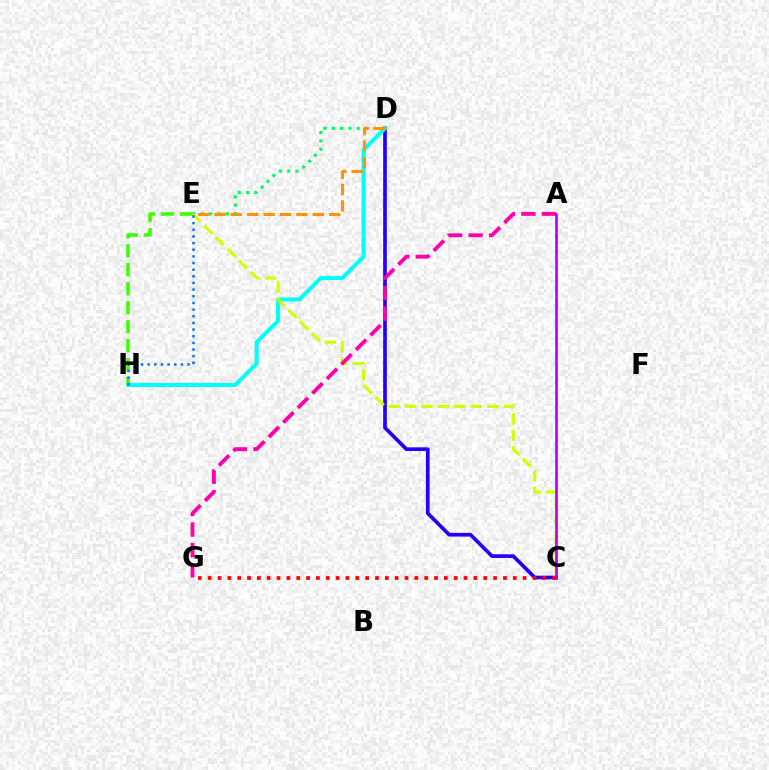{('C', 'D'): [{'color': '#2500ff', 'line_style': 'solid', 'thickness': 2.65}], ('E', 'H'): [{'color': '#3dff00', 'line_style': 'dashed', 'thickness': 2.58}, {'color': '#0074ff', 'line_style': 'dotted', 'thickness': 1.81}], ('D', 'H'): [{'color': '#00fff6', 'line_style': 'solid', 'thickness': 2.91}], ('D', 'E'): [{'color': '#00ff5c', 'line_style': 'dotted', 'thickness': 2.26}, {'color': '#ff9400', 'line_style': 'dashed', 'thickness': 2.23}], ('C', 'E'): [{'color': '#d1ff00', 'line_style': 'dashed', 'thickness': 2.24}], ('A', 'G'): [{'color': '#ff00ac', 'line_style': 'dashed', 'thickness': 2.79}], ('A', 'C'): [{'color': '#b900ff', 'line_style': 'solid', 'thickness': 1.92}], ('C', 'G'): [{'color': '#ff0000', 'line_style': 'dotted', 'thickness': 2.67}]}